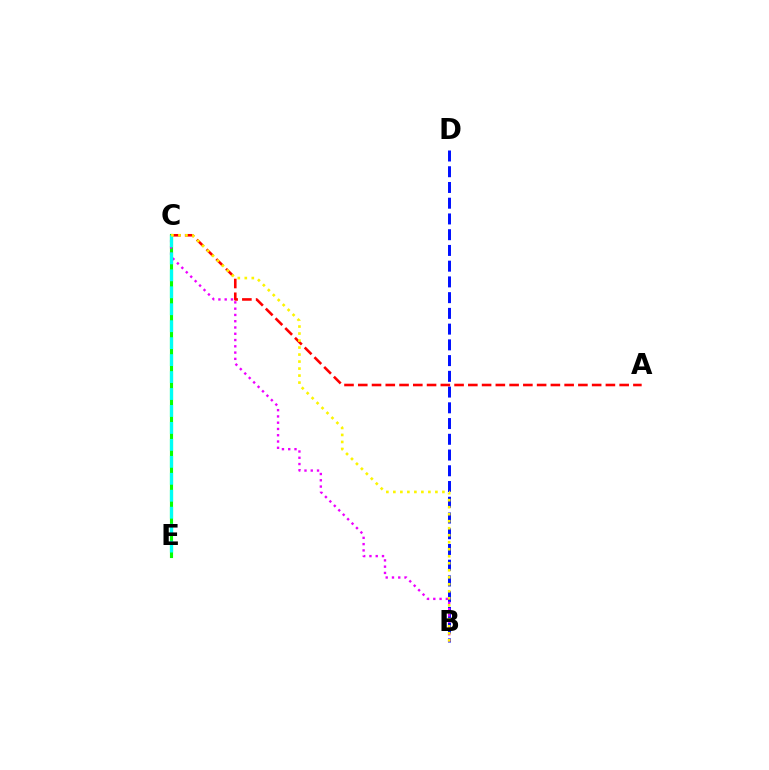{('C', 'E'): [{'color': '#08ff00', 'line_style': 'solid', 'thickness': 2.25}, {'color': '#00fff6', 'line_style': 'dashed', 'thickness': 2.3}], ('B', 'D'): [{'color': '#0010ff', 'line_style': 'dashed', 'thickness': 2.14}], ('A', 'C'): [{'color': '#ff0000', 'line_style': 'dashed', 'thickness': 1.87}], ('B', 'C'): [{'color': '#ee00ff', 'line_style': 'dotted', 'thickness': 1.7}, {'color': '#fcf500', 'line_style': 'dotted', 'thickness': 1.9}]}